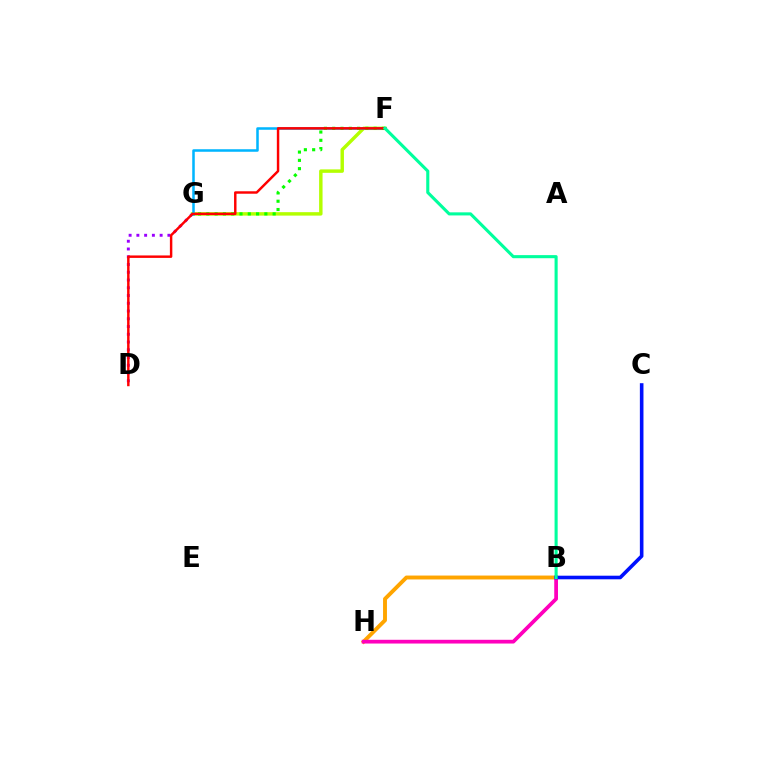{('B', 'H'): [{'color': '#ffa500', 'line_style': 'solid', 'thickness': 2.81}, {'color': '#ff00bd', 'line_style': 'solid', 'thickness': 2.7}], ('F', 'G'): [{'color': '#b3ff00', 'line_style': 'solid', 'thickness': 2.48}, {'color': '#00b5ff', 'line_style': 'solid', 'thickness': 1.82}, {'color': '#08ff00', 'line_style': 'dotted', 'thickness': 2.25}], ('D', 'G'): [{'color': '#9b00ff', 'line_style': 'dotted', 'thickness': 2.11}], ('B', 'C'): [{'color': '#0010ff', 'line_style': 'solid', 'thickness': 2.59}], ('D', 'F'): [{'color': '#ff0000', 'line_style': 'solid', 'thickness': 1.77}], ('B', 'F'): [{'color': '#00ff9d', 'line_style': 'solid', 'thickness': 2.23}]}